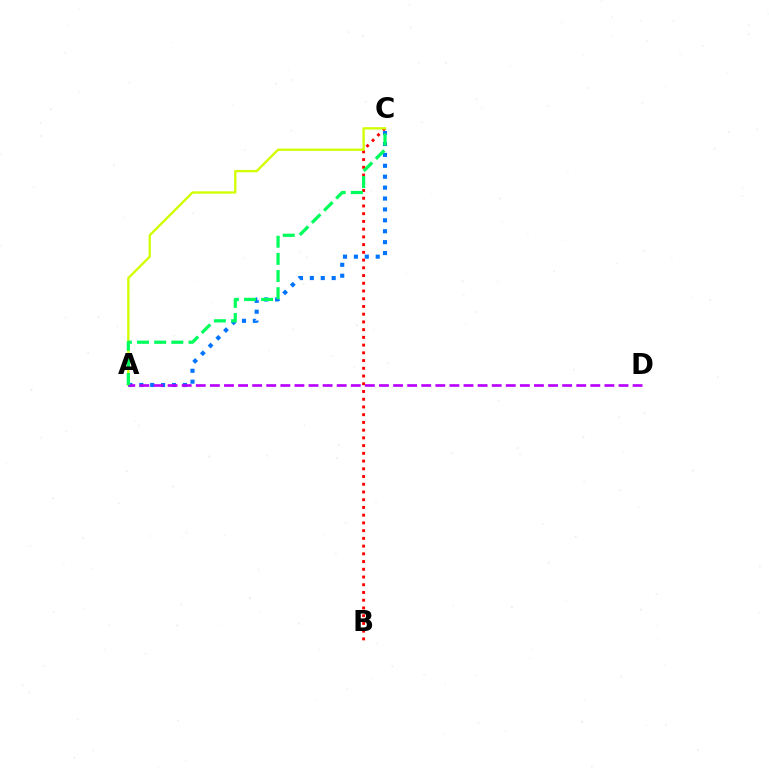{('B', 'C'): [{'color': '#ff0000', 'line_style': 'dotted', 'thickness': 2.1}], ('A', 'C'): [{'color': '#d1ff00', 'line_style': 'solid', 'thickness': 1.68}, {'color': '#0074ff', 'line_style': 'dotted', 'thickness': 2.96}, {'color': '#00ff5c', 'line_style': 'dashed', 'thickness': 2.33}], ('A', 'D'): [{'color': '#b900ff', 'line_style': 'dashed', 'thickness': 1.91}]}